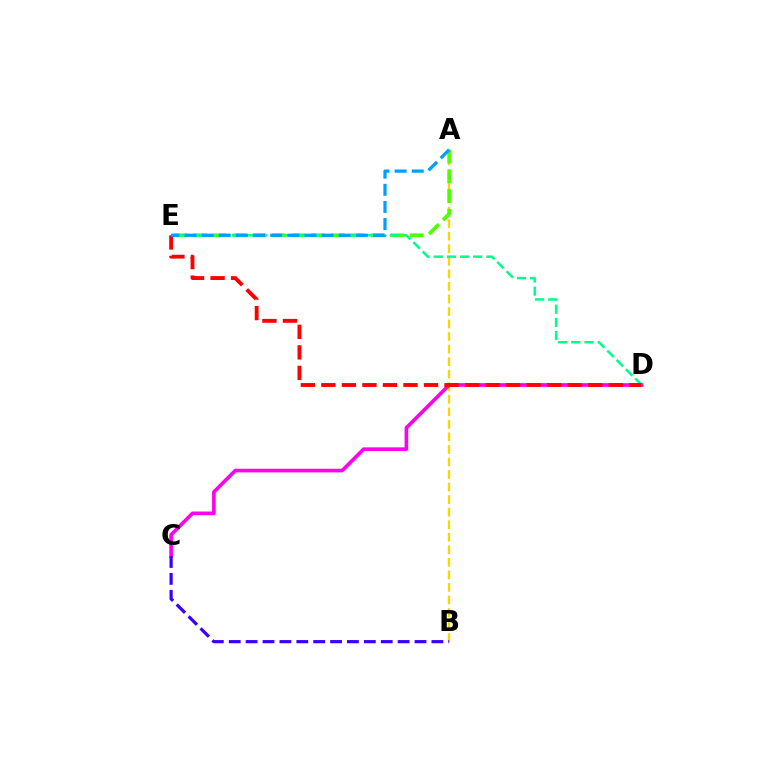{('A', 'B'): [{'color': '#ffd500', 'line_style': 'dashed', 'thickness': 1.7}], ('C', 'D'): [{'color': '#ff00ed', 'line_style': 'solid', 'thickness': 2.61}], ('A', 'E'): [{'color': '#4fff00', 'line_style': 'dashed', 'thickness': 2.68}, {'color': '#009eff', 'line_style': 'dashed', 'thickness': 2.33}], ('D', 'E'): [{'color': '#00ff86', 'line_style': 'dashed', 'thickness': 1.79}, {'color': '#ff0000', 'line_style': 'dashed', 'thickness': 2.79}], ('B', 'C'): [{'color': '#3700ff', 'line_style': 'dashed', 'thickness': 2.29}]}